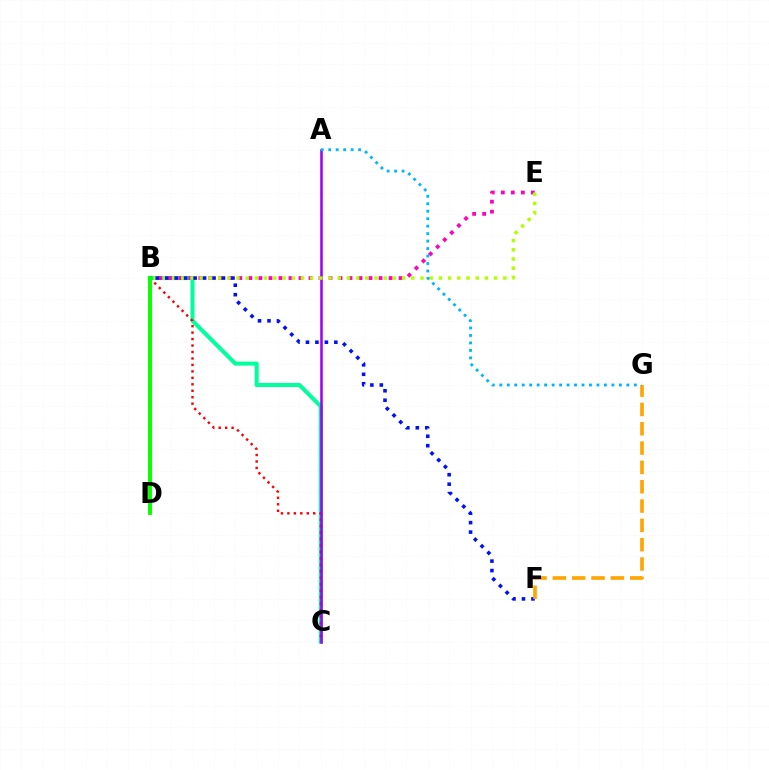{('B', 'C'): [{'color': '#00ff9d', 'line_style': 'solid', 'thickness': 2.9}, {'color': '#ff0000', 'line_style': 'dotted', 'thickness': 1.76}], ('B', 'E'): [{'color': '#ff00bd', 'line_style': 'dotted', 'thickness': 2.72}, {'color': '#b3ff00', 'line_style': 'dotted', 'thickness': 2.5}], ('A', 'C'): [{'color': '#9b00ff', 'line_style': 'solid', 'thickness': 1.83}], ('B', 'F'): [{'color': '#0010ff', 'line_style': 'dotted', 'thickness': 2.57}], ('F', 'G'): [{'color': '#ffa500', 'line_style': 'dashed', 'thickness': 2.62}], ('A', 'G'): [{'color': '#00b5ff', 'line_style': 'dotted', 'thickness': 2.03}], ('B', 'D'): [{'color': '#08ff00', 'line_style': 'solid', 'thickness': 2.82}]}